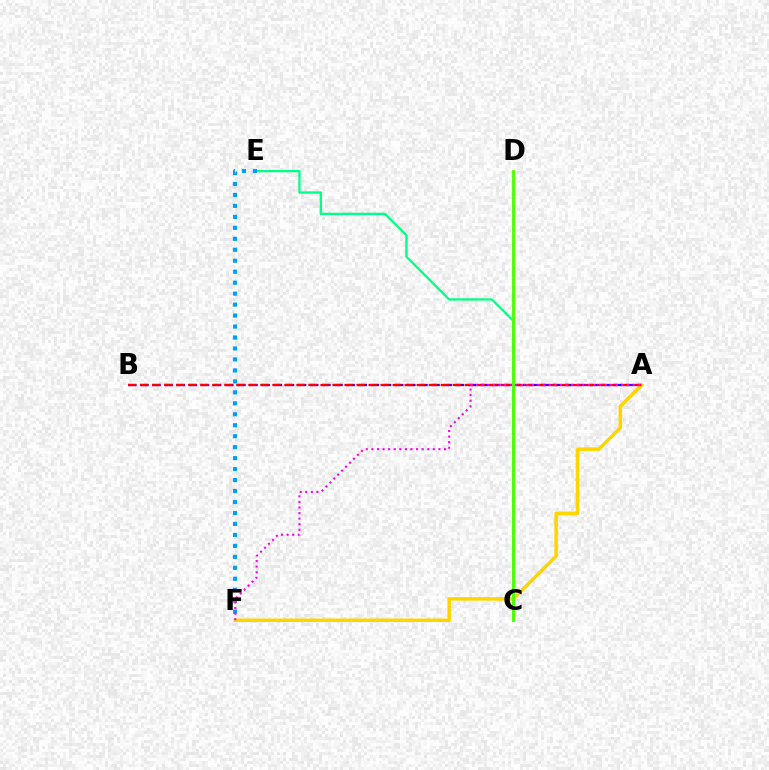{('C', 'E'): [{'color': '#00ff86', 'line_style': 'solid', 'thickness': 1.63}], ('E', 'F'): [{'color': '#009eff', 'line_style': 'dotted', 'thickness': 2.98}], ('A', 'B'): [{'color': '#3700ff', 'line_style': 'dashed', 'thickness': 1.65}, {'color': '#ff0000', 'line_style': 'dashed', 'thickness': 1.63}], ('A', 'F'): [{'color': '#ffd500', 'line_style': 'solid', 'thickness': 2.53}, {'color': '#ff00ed', 'line_style': 'dotted', 'thickness': 1.52}], ('C', 'D'): [{'color': '#4fff00', 'line_style': 'solid', 'thickness': 2.06}]}